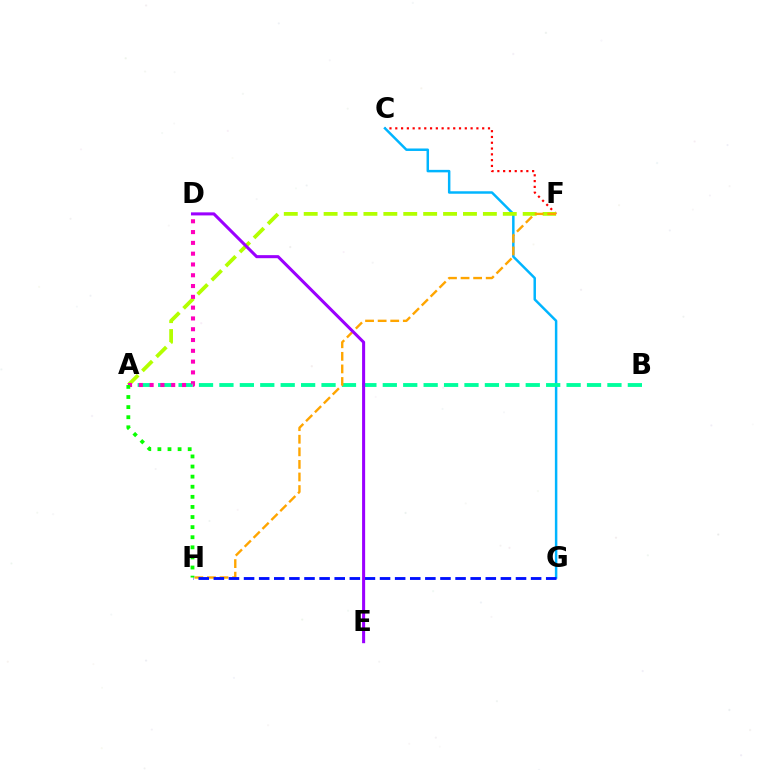{('C', 'F'): [{'color': '#ff0000', 'line_style': 'dotted', 'thickness': 1.57}], ('C', 'G'): [{'color': '#00b5ff', 'line_style': 'solid', 'thickness': 1.78}], ('A', 'F'): [{'color': '#b3ff00', 'line_style': 'dashed', 'thickness': 2.7}], ('A', 'B'): [{'color': '#00ff9d', 'line_style': 'dashed', 'thickness': 2.77}], ('F', 'H'): [{'color': '#ffa500', 'line_style': 'dashed', 'thickness': 1.71}], ('A', 'D'): [{'color': '#ff00bd', 'line_style': 'dotted', 'thickness': 2.93}], ('G', 'H'): [{'color': '#0010ff', 'line_style': 'dashed', 'thickness': 2.05}], ('A', 'H'): [{'color': '#08ff00', 'line_style': 'dotted', 'thickness': 2.74}], ('D', 'E'): [{'color': '#9b00ff', 'line_style': 'solid', 'thickness': 2.2}]}